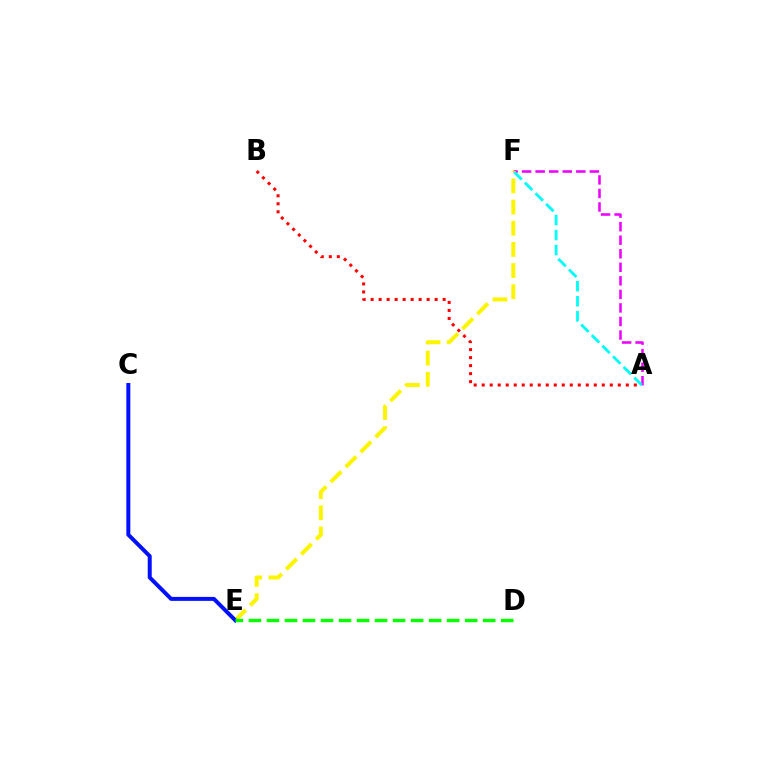{('A', 'F'): [{'color': '#ee00ff', 'line_style': 'dashed', 'thickness': 1.84}, {'color': '#00fff6', 'line_style': 'dashed', 'thickness': 2.04}], ('A', 'B'): [{'color': '#ff0000', 'line_style': 'dotted', 'thickness': 2.18}], ('E', 'F'): [{'color': '#fcf500', 'line_style': 'dashed', 'thickness': 2.87}], ('C', 'E'): [{'color': '#0010ff', 'line_style': 'solid', 'thickness': 2.86}], ('D', 'E'): [{'color': '#08ff00', 'line_style': 'dashed', 'thickness': 2.45}]}